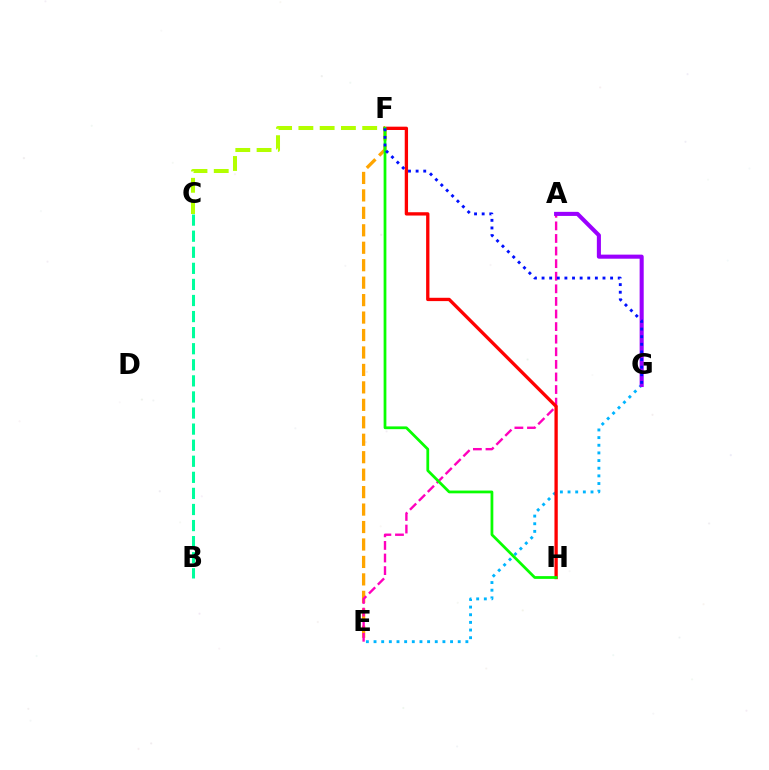{('E', 'F'): [{'color': '#ffa500', 'line_style': 'dashed', 'thickness': 2.37}], ('E', 'G'): [{'color': '#00b5ff', 'line_style': 'dotted', 'thickness': 2.08}], ('A', 'E'): [{'color': '#ff00bd', 'line_style': 'dashed', 'thickness': 1.71}], ('C', 'F'): [{'color': '#b3ff00', 'line_style': 'dashed', 'thickness': 2.89}], ('A', 'G'): [{'color': '#9b00ff', 'line_style': 'solid', 'thickness': 2.93}], ('F', 'H'): [{'color': '#ff0000', 'line_style': 'solid', 'thickness': 2.39}, {'color': '#08ff00', 'line_style': 'solid', 'thickness': 1.99}], ('F', 'G'): [{'color': '#0010ff', 'line_style': 'dotted', 'thickness': 2.07}], ('B', 'C'): [{'color': '#00ff9d', 'line_style': 'dashed', 'thickness': 2.18}]}